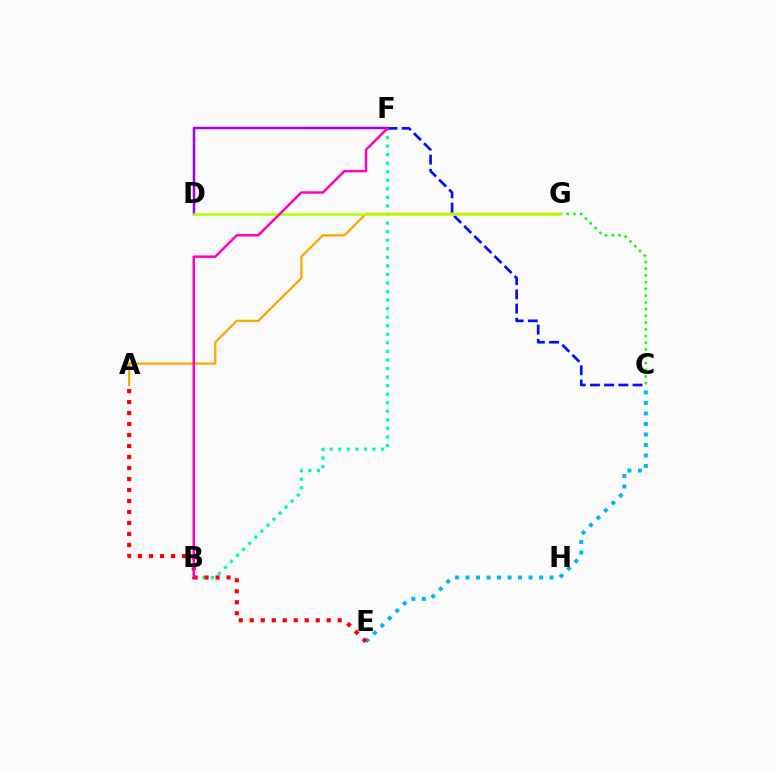{('C', 'G'): [{'color': '#08ff00', 'line_style': 'dotted', 'thickness': 1.83}], ('C', 'E'): [{'color': '#00b5ff', 'line_style': 'dotted', 'thickness': 2.85}], ('A', 'G'): [{'color': '#ffa500', 'line_style': 'solid', 'thickness': 1.61}], ('B', 'F'): [{'color': '#00ff9d', 'line_style': 'dotted', 'thickness': 2.32}, {'color': '#ff00bd', 'line_style': 'solid', 'thickness': 1.78}], ('C', 'F'): [{'color': '#0010ff', 'line_style': 'dashed', 'thickness': 1.93}], ('A', 'E'): [{'color': '#ff0000', 'line_style': 'dotted', 'thickness': 2.99}], ('D', 'F'): [{'color': '#9b00ff', 'line_style': 'solid', 'thickness': 1.78}], ('D', 'G'): [{'color': '#b3ff00', 'line_style': 'solid', 'thickness': 1.83}]}